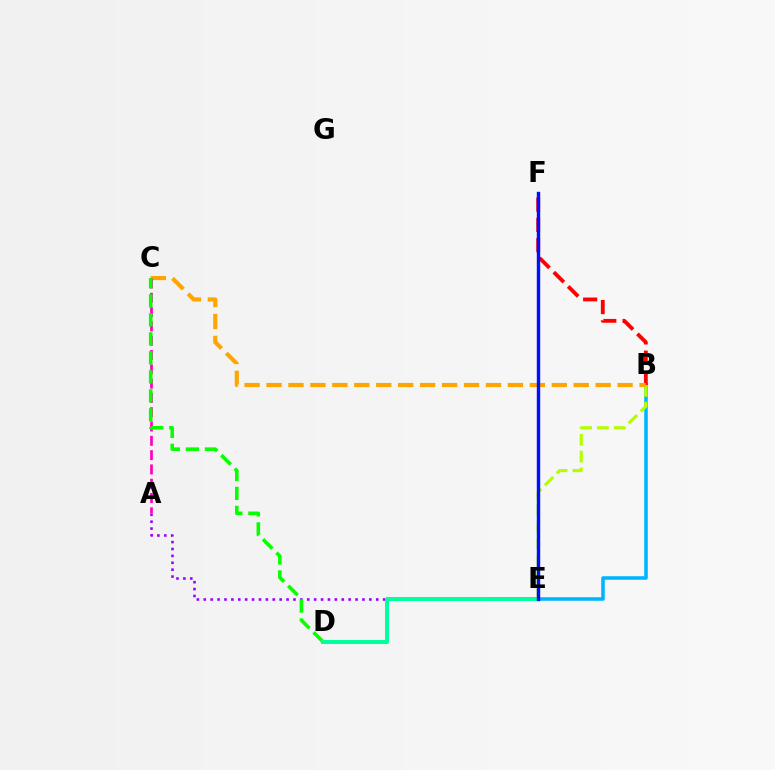{('A', 'E'): [{'color': '#9b00ff', 'line_style': 'dotted', 'thickness': 1.87}], ('B', 'E'): [{'color': '#00b5ff', 'line_style': 'solid', 'thickness': 2.55}, {'color': '#b3ff00', 'line_style': 'dashed', 'thickness': 2.29}], ('B', 'F'): [{'color': '#ff0000', 'line_style': 'dashed', 'thickness': 2.75}], ('B', 'C'): [{'color': '#ffa500', 'line_style': 'dashed', 'thickness': 2.98}], ('A', 'C'): [{'color': '#ff00bd', 'line_style': 'dashed', 'thickness': 1.94}], ('C', 'D'): [{'color': '#08ff00', 'line_style': 'dashed', 'thickness': 2.58}], ('D', 'E'): [{'color': '#00ff9d', 'line_style': 'solid', 'thickness': 2.89}], ('E', 'F'): [{'color': '#0010ff', 'line_style': 'solid', 'thickness': 2.46}]}